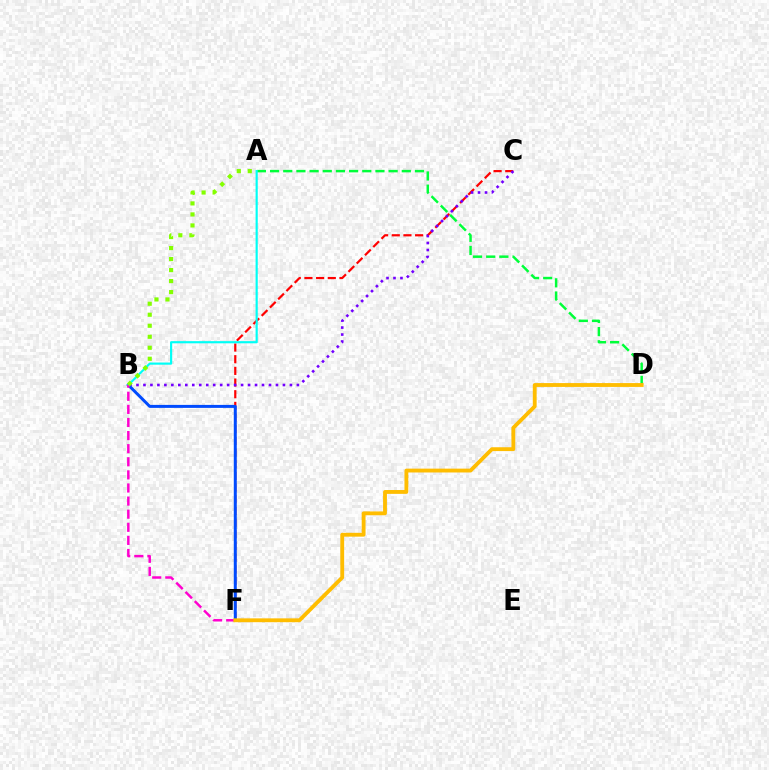{('C', 'F'): [{'color': '#ff0000', 'line_style': 'dashed', 'thickness': 1.59}], ('B', 'C'): [{'color': '#7200ff', 'line_style': 'dotted', 'thickness': 1.89}], ('B', 'F'): [{'color': '#004bff', 'line_style': 'solid', 'thickness': 2.15}, {'color': '#ff00cf', 'line_style': 'dashed', 'thickness': 1.78}], ('A', 'D'): [{'color': '#00ff39', 'line_style': 'dashed', 'thickness': 1.79}], ('A', 'B'): [{'color': '#00fff6', 'line_style': 'solid', 'thickness': 1.55}, {'color': '#84ff00', 'line_style': 'dotted', 'thickness': 2.99}], ('D', 'F'): [{'color': '#ffbd00', 'line_style': 'solid', 'thickness': 2.77}]}